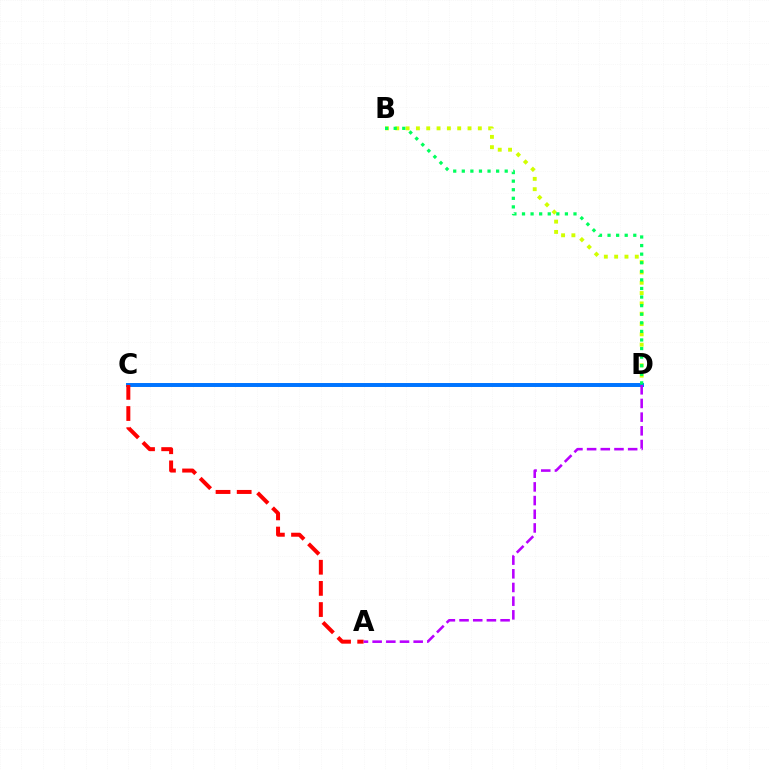{('B', 'D'): [{'color': '#d1ff00', 'line_style': 'dotted', 'thickness': 2.8}, {'color': '#00ff5c', 'line_style': 'dotted', 'thickness': 2.33}], ('C', 'D'): [{'color': '#0074ff', 'line_style': 'solid', 'thickness': 2.84}], ('A', 'C'): [{'color': '#ff0000', 'line_style': 'dashed', 'thickness': 2.87}], ('A', 'D'): [{'color': '#b900ff', 'line_style': 'dashed', 'thickness': 1.86}]}